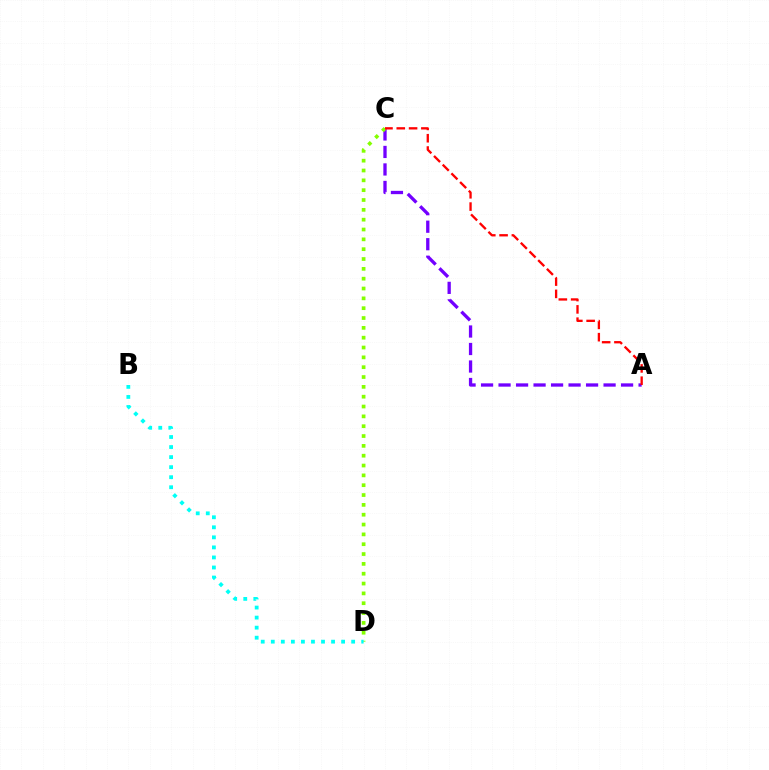{('A', 'C'): [{'color': '#7200ff', 'line_style': 'dashed', 'thickness': 2.38}, {'color': '#ff0000', 'line_style': 'dashed', 'thickness': 1.67}], ('C', 'D'): [{'color': '#84ff00', 'line_style': 'dotted', 'thickness': 2.67}], ('B', 'D'): [{'color': '#00fff6', 'line_style': 'dotted', 'thickness': 2.73}]}